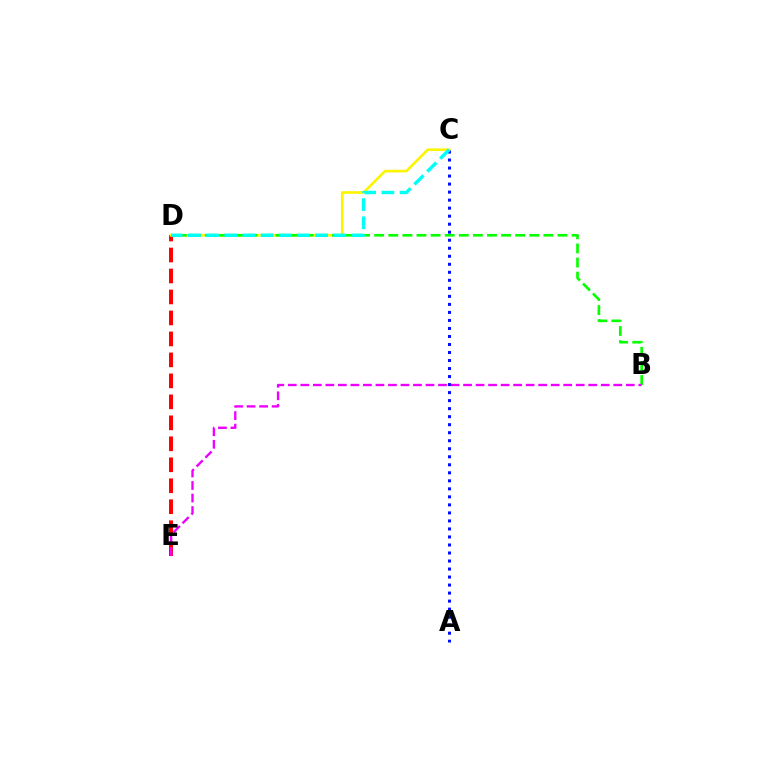{('D', 'E'): [{'color': '#ff0000', 'line_style': 'dashed', 'thickness': 2.85}], ('C', 'D'): [{'color': '#fcf500', 'line_style': 'solid', 'thickness': 1.91}, {'color': '#00fff6', 'line_style': 'dashed', 'thickness': 2.47}], ('B', 'D'): [{'color': '#08ff00', 'line_style': 'dashed', 'thickness': 1.92}], ('A', 'C'): [{'color': '#0010ff', 'line_style': 'dotted', 'thickness': 2.18}], ('B', 'E'): [{'color': '#ee00ff', 'line_style': 'dashed', 'thickness': 1.7}]}